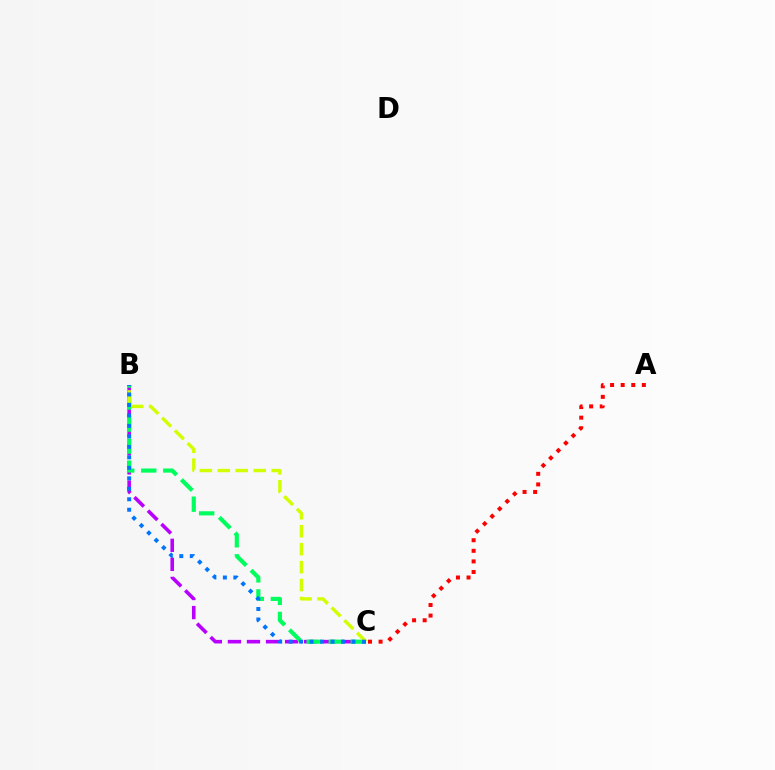{('B', 'C'): [{'color': '#b900ff', 'line_style': 'dashed', 'thickness': 2.59}, {'color': '#00ff5c', 'line_style': 'dashed', 'thickness': 2.99}, {'color': '#d1ff00', 'line_style': 'dashed', 'thickness': 2.44}, {'color': '#0074ff', 'line_style': 'dotted', 'thickness': 2.85}], ('A', 'C'): [{'color': '#ff0000', 'line_style': 'dotted', 'thickness': 2.88}]}